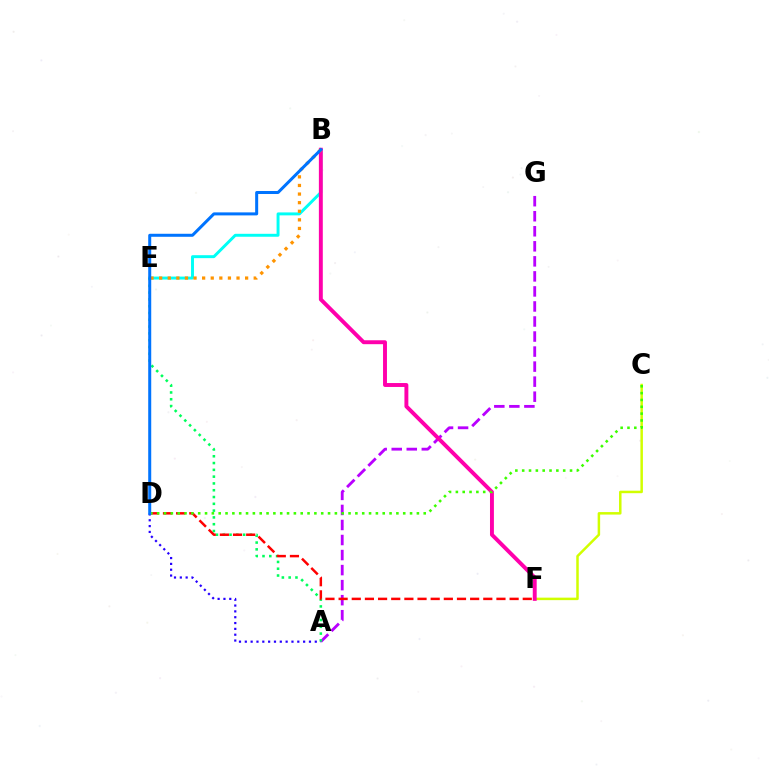{('B', 'E'): [{'color': '#00fff6', 'line_style': 'solid', 'thickness': 2.12}, {'color': '#ff9400', 'line_style': 'dotted', 'thickness': 2.34}], ('C', 'F'): [{'color': '#d1ff00', 'line_style': 'solid', 'thickness': 1.8}], ('A', 'G'): [{'color': '#b900ff', 'line_style': 'dashed', 'thickness': 2.04}], ('B', 'F'): [{'color': '#ff00ac', 'line_style': 'solid', 'thickness': 2.82}], ('A', 'E'): [{'color': '#00ff5c', 'line_style': 'dotted', 'thickness': 1.85}], ('D', 'F'): [{'color': '#ff0000', 'line_style': 'dashed', 'thickness': 1.79}], ('C', 'D'): [{'color': '#3dff00', 'line_style': 'dotted', 'thickness': 1.86}], ('A', 'D'): [{'color': '#2500ff', 'line_style': 'dotted', 'thickness': 1.58}], ('B', 'D'): [{'color': '#0074ff', 'line_style': 'solid', 'thickness': 2.17}]}